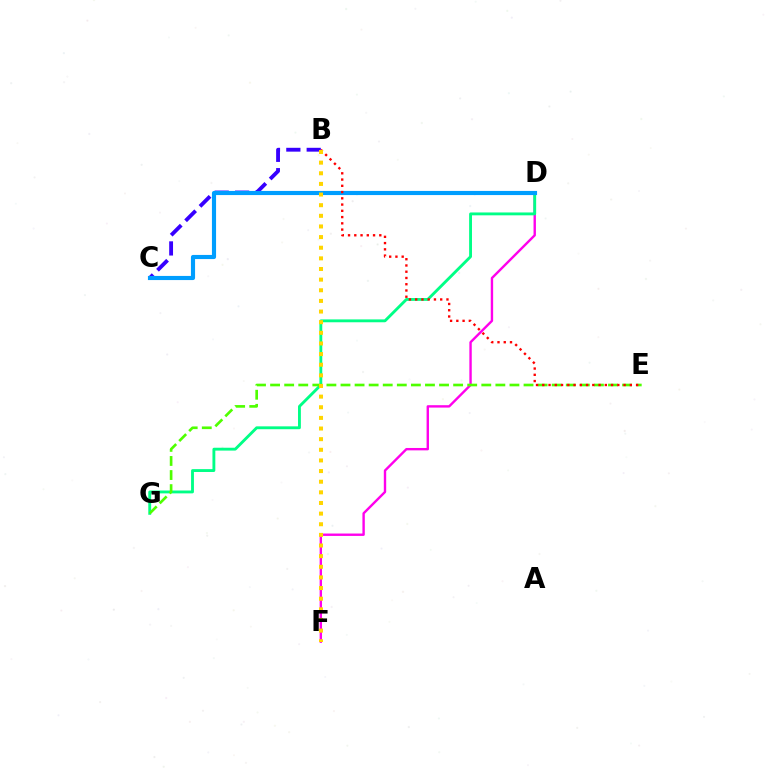{('D', 'F'): [{'color': '#ff00ed', 'line_style': 'solid', 'thickness': 1.72}], ('D', 'G'): [{'color': '#00ff86', 'line_style': 'solid', 'thickness': 2.06}], ('B', 'C'): [{'color': '#3700ff', 'line_style': 'dashed', 'thickness': 2.77}], ('C', 'D'): [{'color': '#009eff', 'line_style': 'solid', 'thickness': 2.98}], ('E', 'G'): [{'color': '#4fff00', 'line_style': 'dashed', 'thickness': 1.91}], ('B', 'E'): [{'color': '#ff0000', 'line_style': 'dotted', 'thickness': 1.7}], ('B', 'F'): [{'color': '#ffd500', 'line_style': 'dotted', 'thickness': 2.89}]}